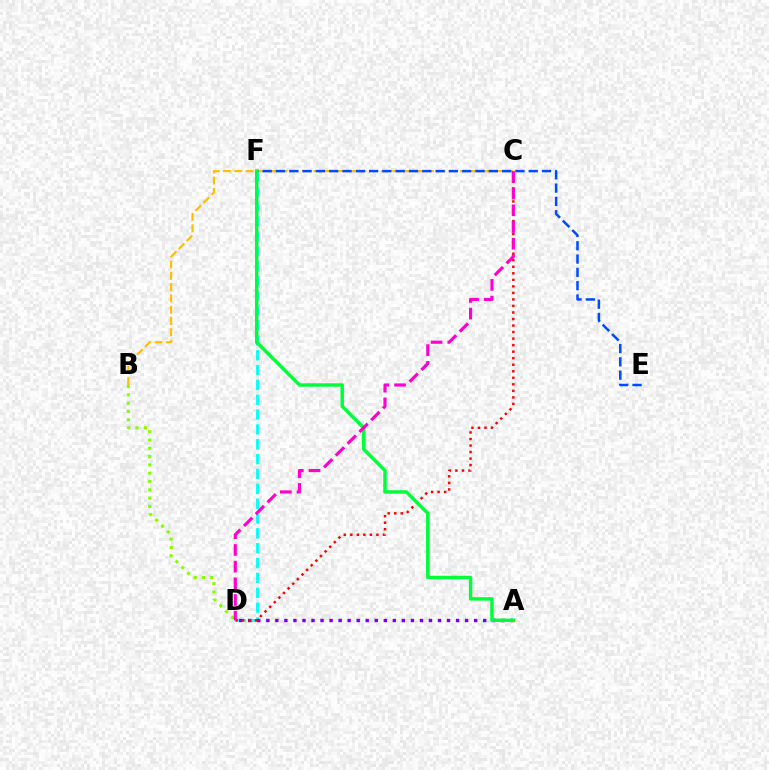{('D', 'F'): [{'color': '#00fff6', 'line_style': 'dashed', 'thickness': 2.02}], ('B', 'C'): [{'color': '#ffbd00', 'line_style': 'dashed', 'thickness': 1.53}], ('E', 'F'): [{'color': '#004bff', 'line_style': 'dashed', 'thickness': 1.81}], ('A', 'D'): [{'color': '#7200ff', 'line_style': 'dotted', 'thickness': 2.46}], ('C', 'D'): [{'color': '#ff0000', 'line_style': 'dotted', 'thickness': 1.77}, {'color': '#ff00cf', 'line_style': 'dashed', 'thickness': 2.27}], ('B', 'D'): [{'color': '#84ff00', 'line_style': 'dotted', 'thickness': 2.26}], ('A', 'F'): [{'color': '#00ff39', 'line_style': 'solid', 'thickness': 2.48}]}